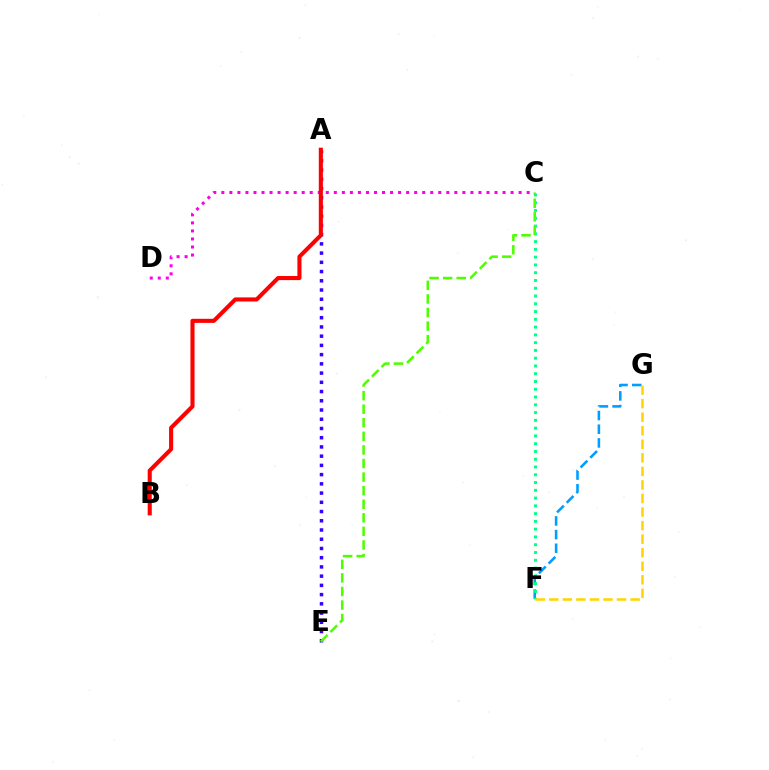{('F', 'G'): [{'color': '#009eff', 'line_style': 'dashed', 'thickness': 1.86}, {'color': '#ffd500', 'line_style': 'dashed', 'thickness': 1.84}], ('C', 'D'): [{'color': '#ff00ed', 'line_style': 'dotted', 'thickness': 2.18}], ('C', 'F'): [{'color': '#00ff86', 'line_style': 'dotted', 'thickness': 2.11}], ('A', 'E'): [{'color': '#3700ff', 'line_style': 'dotted', 'thickness': 2.51}], ('A', 'B'): [{'color': '#ff0000', 'line_style': 'solid', 'thickness': 2.94}], ('C', 'E'): [{'color': '#4fff00', 'line_style': 'dashed', 'thickness': 1.84}]}